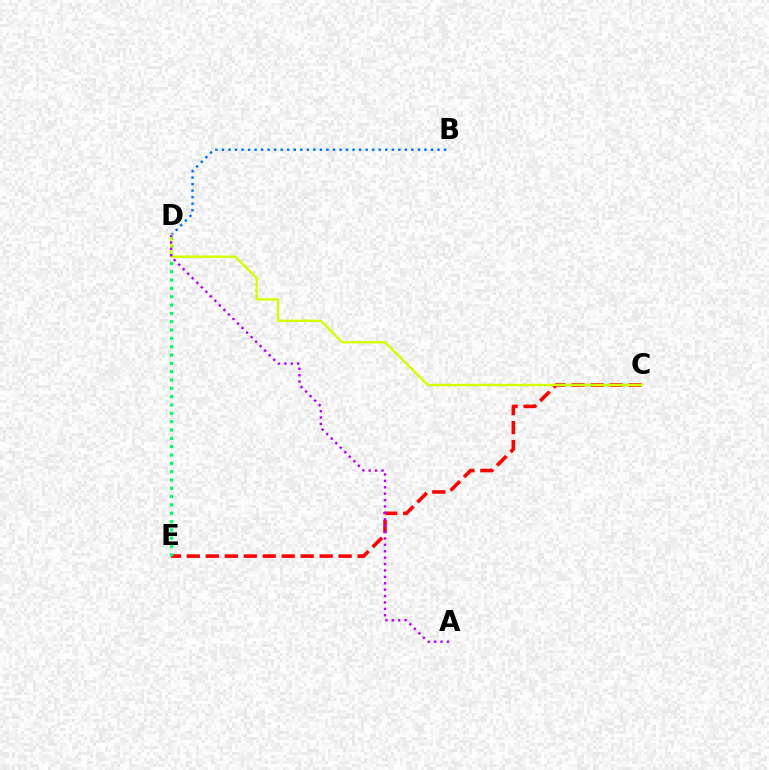{('C', 'E'): [{'color': '#ff0000', 'line_style': 'dashed', 'thickness': 2.58}], ('D', 'E'): [{'color': '#00ff5c', 'line_style': 'dotted', 'thickness': 2.26}], ('B', 'D'): [{'color': '#0074ff', 'line_style': 'dotted', 'thickness': 1.78}], ('C', 'D'): [{'color': '#d1ff00', 'line_style': 'solid', 'thickness': 1.72}], ('A', 'D'): [{'color': '#b900ff', 'line_style': 'dotted', 'thickness': 1.74}]}